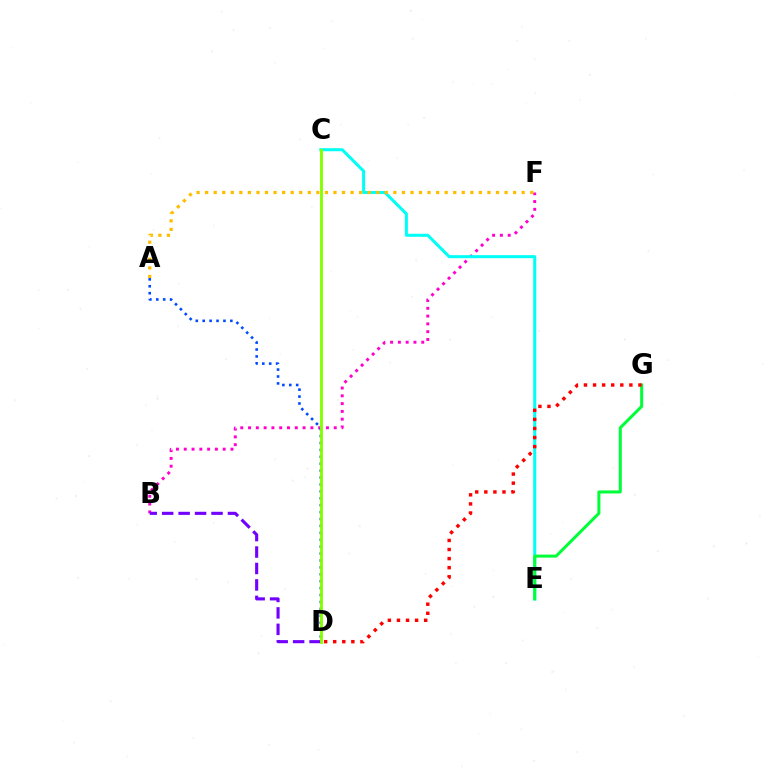{('B', 'F'): [{'color': '#ff00cf', 'line_style': 'dotted', 'thickness': 2.12}], ('C', 'E'): [{'color': '#00fff6', 'line_style': 'solid', 'thickness': 2.19}], ('B', 'D'): [{'color': '#7200ff', 'line_style': 'dashed', 'thickness': 2.23}], ('A', 'F'): [{'color': '#ffbd00', 'line_style': 'dotted', 'thickness': 2.32}], ('E', 'G'): [{'color': '#00ff39', 'line_style': 'solid', 'thickness': 2.18}], ('D', 'G'): [{'color': '#ff0000', 'line_style': 'dotted', 'thickness': 2.47}], ('A', 'D'): [{'color': '#004bff', 'line_style': 'dotted', 'thickness': 1.88}], ('C', 'D'): [{'color': '#84ff00', 'line_style': 'solid', 'thickness': 2.07}]}